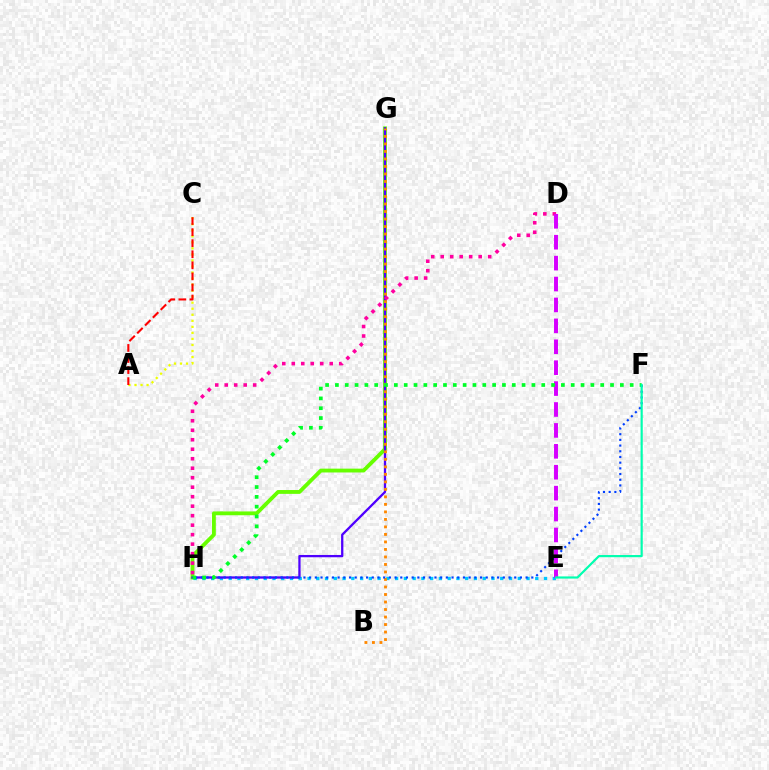{('G', 'H'): [{'color': '#66ff00', 'line_style': 'solid', 'thickness': 2.76}, {'color': '#4f00ff', 'line_style': 'solid', 'thickness': 1.65}], ('E', 'H'): [{'color': '#00c7ff', 'line_style': 'dotted', 'thickness': 2.38}], ('B', 'G'): [{'color': '#ff8800', 'line_style': 'dotted', 'thickness': 2.04}], ('F', 'H'): [{'color': '#003fff', 'line_style': 'dotted', 'thickness': 1.55}, {'color': '#00ff27', 'line_style': 'dotted', 'thickness': 2.67}], ('D', 'H'): [{'color': '#ff00a0', 'line_style': 'dotted', 'thickness': 2.58}], ('D', 'E'): [{'color': '#d600ff', 'line_style': 'dashed', 'thickness': 2.84}], ('A', 'C'): [{'color': '#eeff00', 'line_style': 'dotted', 'thickness': 1.64}, {'color': '#ff0000', 'line_style': 'dashed', 'thickness': 1.5}], ('E', 'F'): [{'color': '#00ffaf', 'line_style': 'solid', 'thickness': 1.57}]}